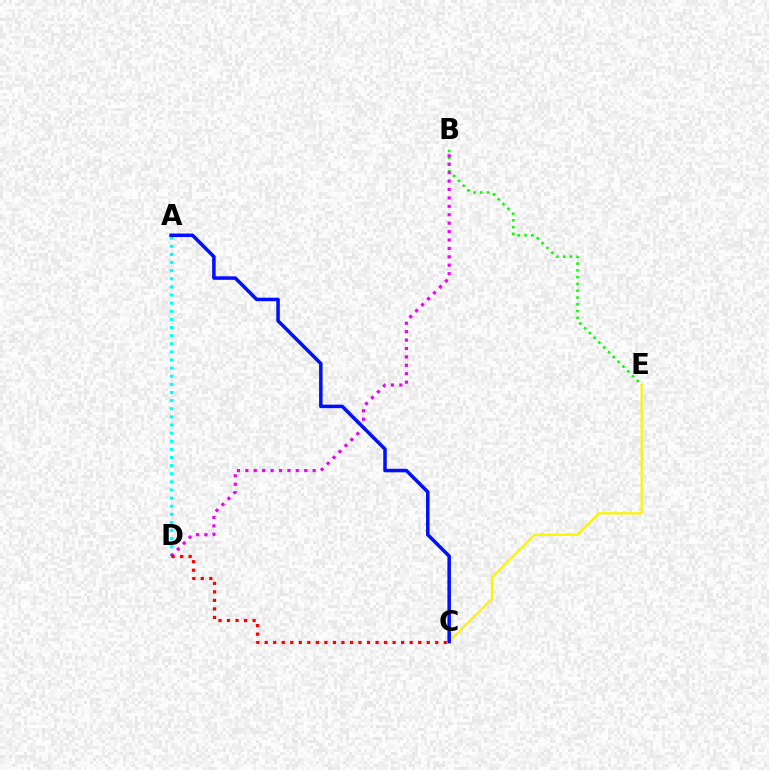{('C', 'E'): [{'color': '#fcf500', 'line_style': 'solid', 'thickness': 1.63}], ('A', 'D'): [{'color': '#00fff6', 'line_style': 'dotted', 'thickness': 2.21}], ('B', 'E'): [{'color': '#08ff00', 'line_style': 'dotted', 'thickness': 1.84}], ('B', 'D'): [{'color': '#ee00ff', 'line_style': 'dotted', 'thickness': 2.29}], ('A', 'C'): [{'color': '#0010ff', 'line_style': 'solid', 'thickness': 2.53}], ('C', 'D'): [{'color': '#ff0000', 'line_style': 'dotted', 'thickness': 2.32}]}